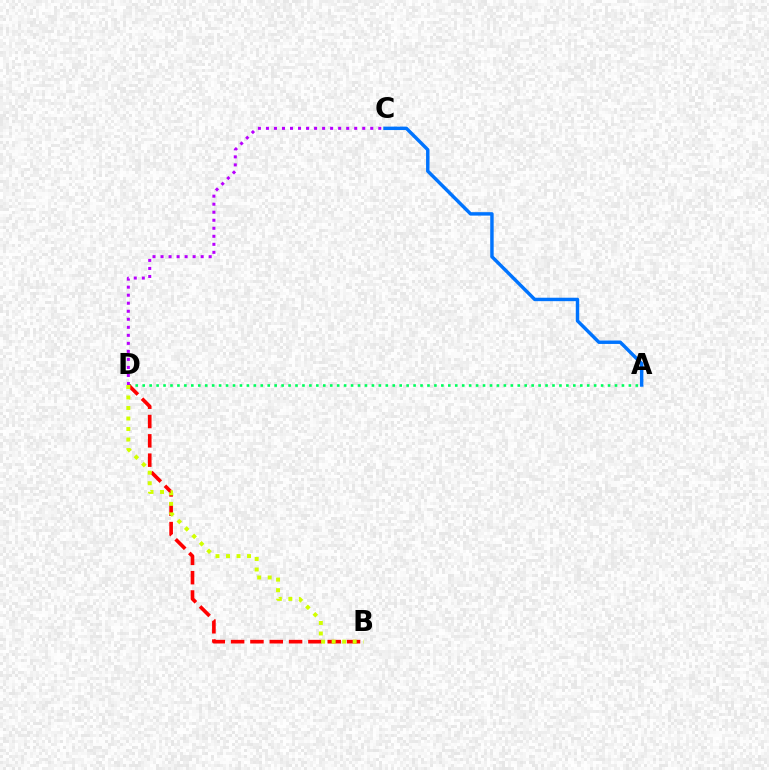{('A', 'D'): [{'color': '#00ff5c', 'line_style': 'dotted', 'thickness': 1.89}], ('B', 'D'): [{'color': '#ff0000', 'line_style': 'dashed', 'thickness': 2.62}, {'color': '#d1ff00', 'line_style': 'dotted', 'thickness': 2.86}], ('C', 'D'): [{'color': '#b900ff', 'line_style': 'dotted', 'thickness': 2.18}], ('A', 'C'): [{'color': '#0074ff', 'line_style': 'solid', 'thickness': 2.47}]}